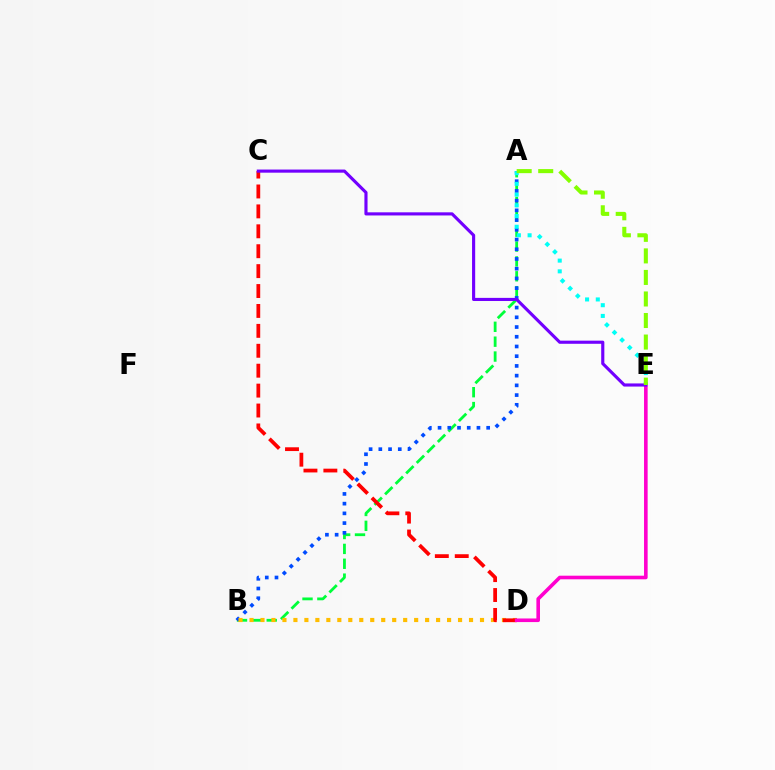{('A', 'B'): [{'color': '#00ff39', 'line_style': 'dashed', 'thickness': 2.02}, {'color': '#004bff', 'line_style': 'dotted', 'thickness': 2.64}], ('B', 'D'): [{'color': '#ffbd00', 'line_style': 'dotted', 'thickness': 2.98}], ('A', 'E'): [{'color': '#00fff6', 'line_style': 'dotted', 'thickness': 2.91}, {'color': '#84ff00', 'line_style': 'dashed', 'thickness': 2.93}], ('C', 'D'): [{'color': '#ff0000', 'line_style': 'dashed', 'thickness': 2.71}], ('D', 'E'): [{'color': '#ff00cf', 'line_style': 'solid', 'thickness': 2.6}], ('C', 'E'): [{'color': '#7200ff', 'line_style': 'solid', 'thickness': 2.25}]}